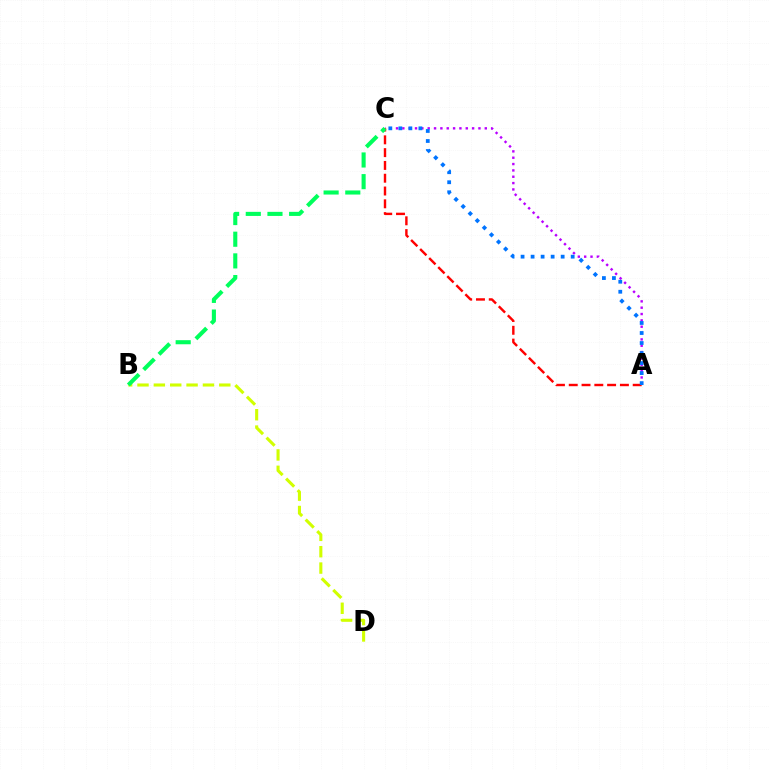{('A', 'C'): [{'color': '#b900ff', 'line_style': 'dotted', 'thickness': 1.72}, {'color': '#ff0000', 'line_style': 'dashed', 'thickness': 1.74}, {'color': '#0074ff', 'line_style': 'dotted', 'thickness': 2.72}], ('B', 'D'): [{'color': '#d1ff00', 'line_style': 'dashed', 'thickness': 2.22}], ('B', 'C'): [{'color': '#00ff5c', 'line_style': 'dashed', 'thickness': 2.94}]}